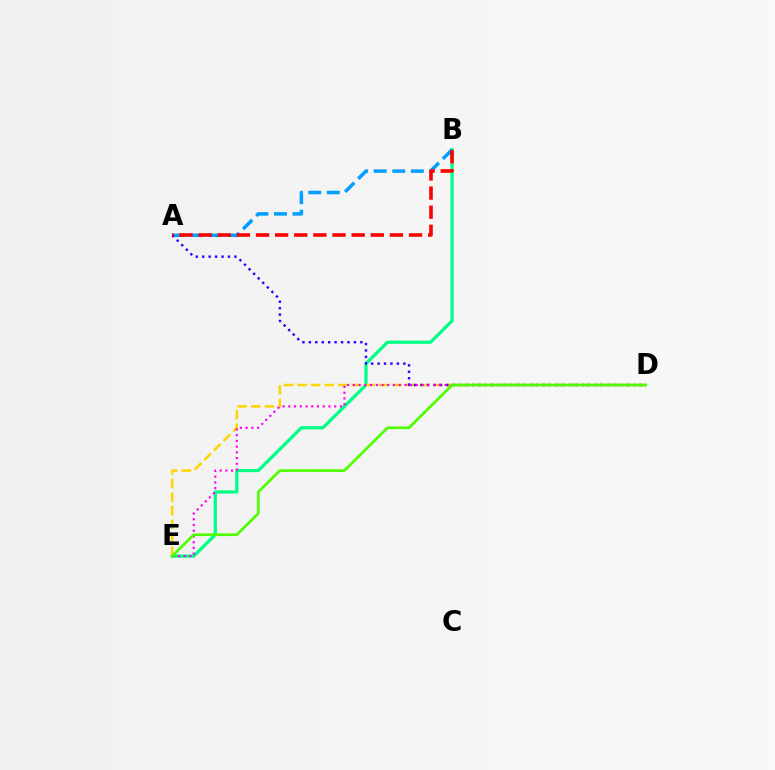{('B', 'E'): [{'color': '#00ff86', 'line_style': 'solid', 'thickness': 2.34}], ('A', 'B'): [{'color': '#009eff', 'line_style': 'dashed', 'thickness': 2.52}, {'color': '#ff0000', 'line_style': 'dashed', 'thickness': 2.6}], ('D', 'E'): [{'color': '#ffd500', 'line_style': 'dashed', 'thickness': 1.84}, {'color': '#ff00ed', 'line_style': 'dotted', 'thickness': 1.56}, {'color': '#4fff00', 'line_style': 'solid', 'thickness': 1.95}], ('A', 'D'): [{'color': '#3700ff', 'line_style': 'dotted', 'thickness': 1.75}]}